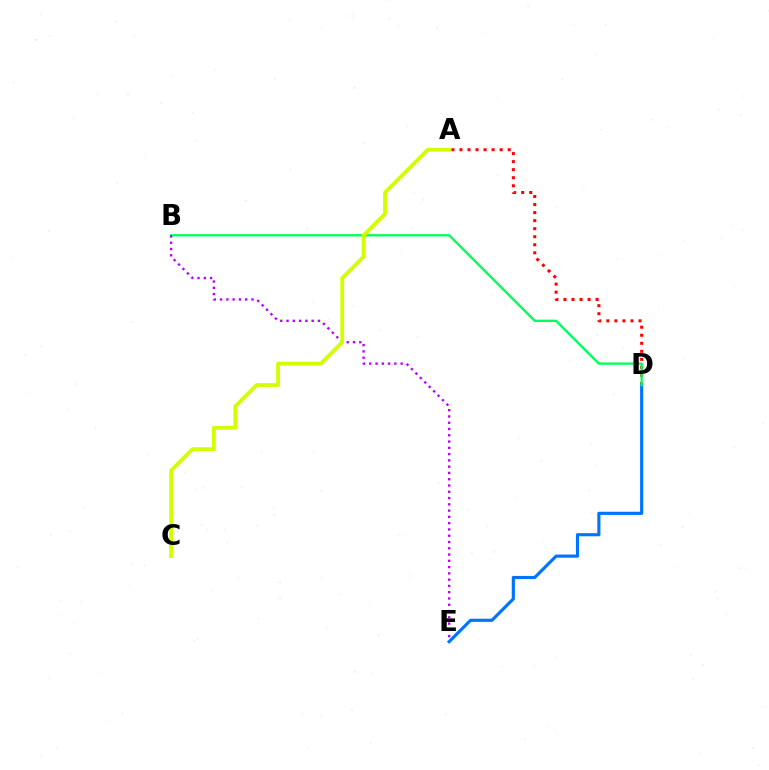{('A', 'D'): [{'color': '#ff0000', 'line_style': 'dotted', 'thickness': 2.18}], ('D', 'E'): [{'color': '#0074ff', 'line_style': 'solid', 'thickness': 2.26}], ('B', 'D'): [{'color': '#00ff5c', 'line_style': 'solid', 'thickness': 1.68}], ('B', 'E'): [{'color': '#b900ff', 'line_style': 'dotted', 'thickness': 1.71}], ('A', 'C'): [{'color': '#d1ff00', 'line_style': 'solid', 'thickness': 2.74}]}